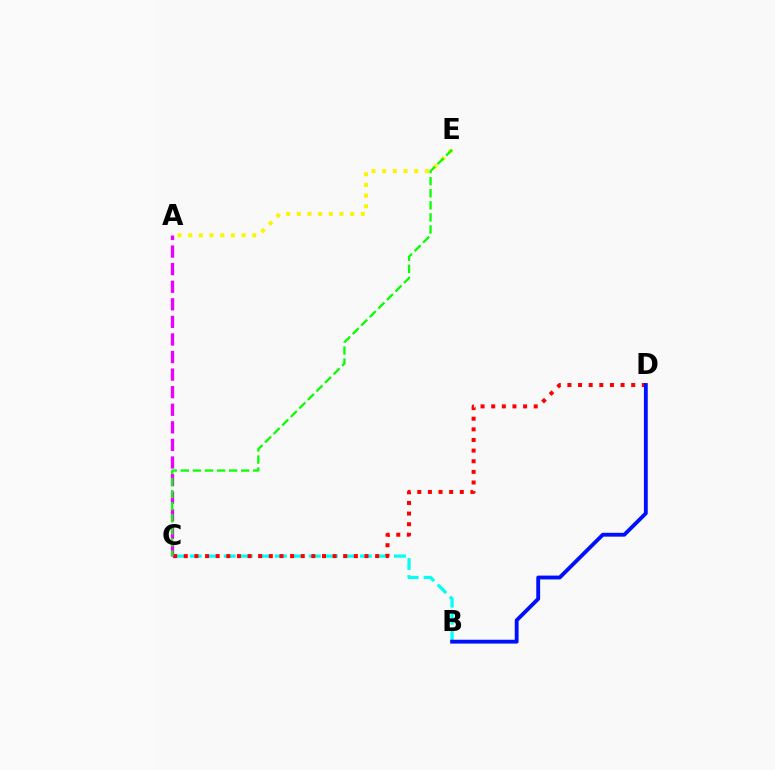{('B', 'C'): [{'color': '#00fff6', 'line_style': 'dashed', 'thickness': 2.31}], ('C', 'D'): [{'color': '#ff0000', 'line_style': 'dotted', 'thickness': 2.89}], ('A', 'E'): [{'color': '#fcf500', 'line_style': 'dotted', 'thickness': 2.9}], ('A', 'C'): [{'color': '#ee00ff', 'line_style': 'dashed', 'thickness': 2.39}], ('C', 'E'): [{'color': '#08ff00', 'line_style': 'dashed', 'thickness': 1.64}], ('B', 'D'): [{'color': '#0010ff', 'line_style': 'solid', 'thickness': 2.76}]}